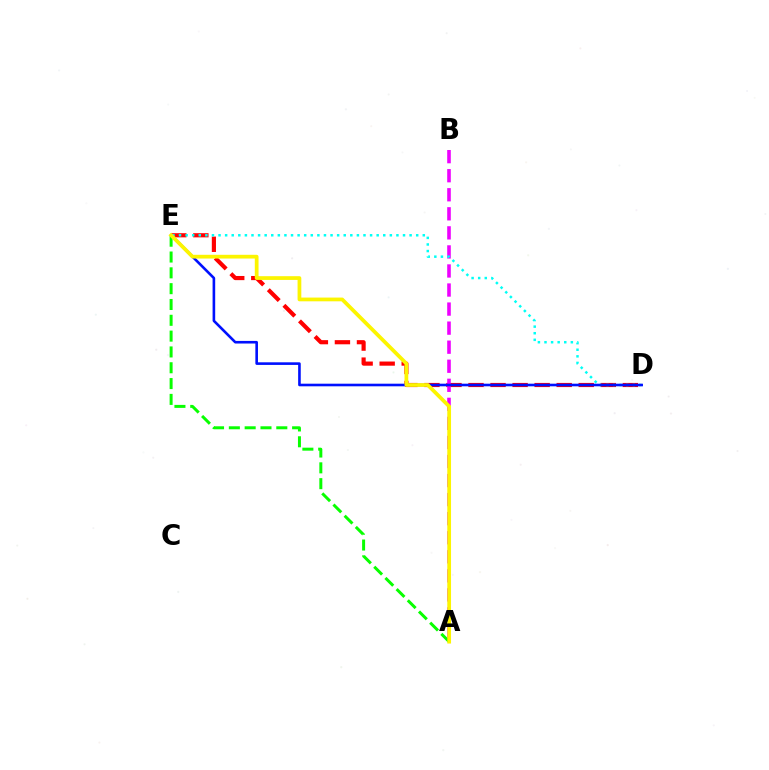{('D', 'E'): [{'color': '#ff0000', 'line_style': 'dashed', 'thickness': 2.99}, {'color': '#00fff6', 'line_style': 'dotted', 'thickness': 1.79}, {'color': '#0010ff', 'line_style': 'solid', 'thickness': 1.88}], ('A', 'B'): [{'color': '#ee00ff', 'line_style': 'dashed', 'thickness': 2.59}], ('A', 'E'): [{'color': '#08ff00', 'line_style': 'dashed', 'thickness': 2.15}, {'color': '#fcf500', 'line_style': 'solid', 'thickness': 2.69}]}